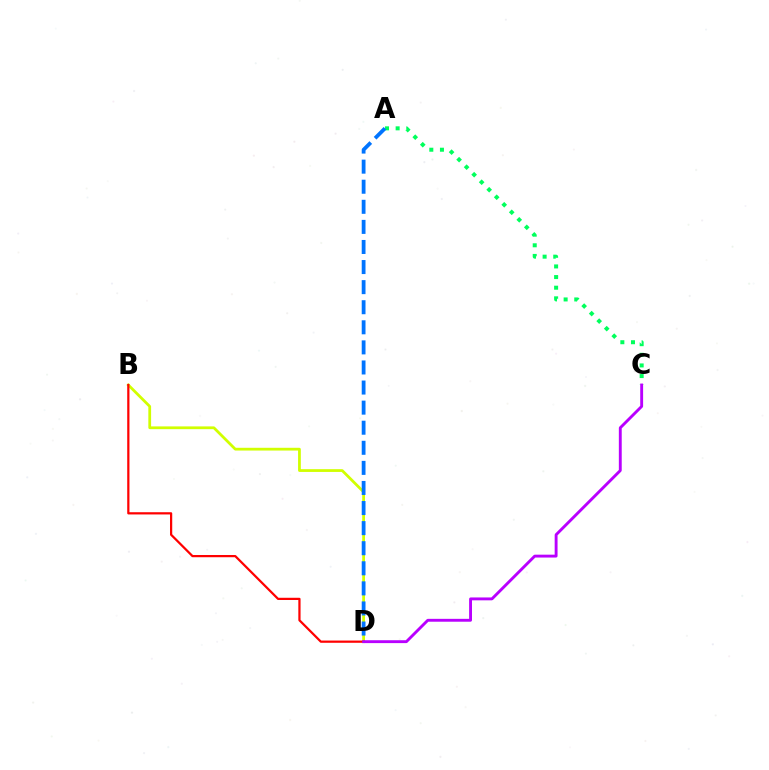{('B', 'D'): [{'color': '#d1ff00', 'line_style': 'solid', 'thickness': 1.99}, {'color': '#ff0000', 'line_style': 'solid', 'thickness': 1.61}], ('A', 'C'): [{'color': '#00ff5c', 'line_style': 'dotted', 'thickness': 2.89}], ('C', 'D'): [{'color': '#b900ff', 'line_style': 'solid', 'thickness': 2.07}], ('A', 'D'): [{'color': '#0074ff', 'line_style': 'dashed', 'thickness': 2.73}]}